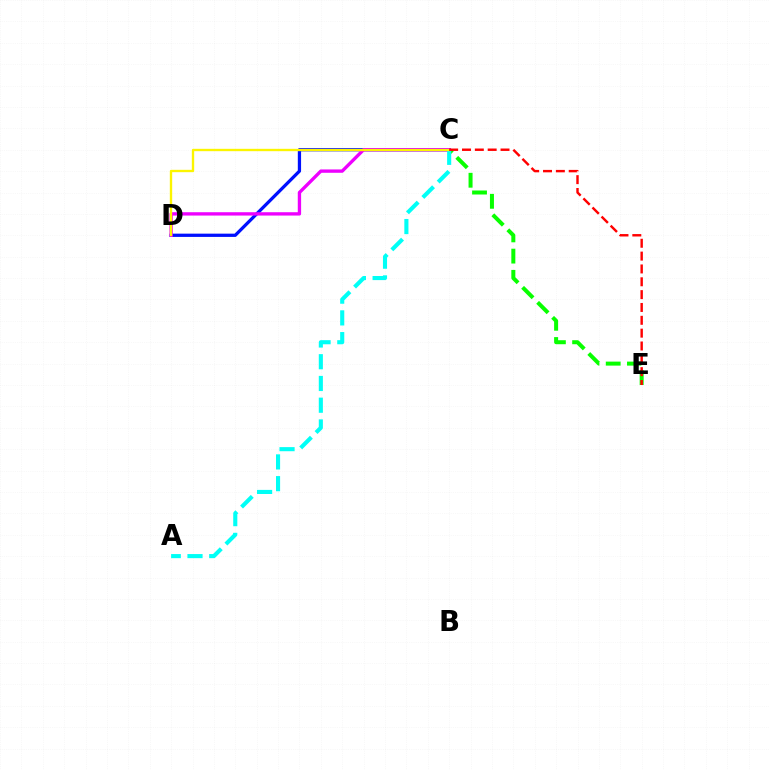{('C', 'E'): [{'color': '#08ff00', 'line_style': 'dashed', 'thickness': 2.88}, {'color': '#ff0000', 'line_style': 'dashed', 'thickness': 1.74}], ('C', 'D'): [{'color': '#0010ff', 'line_style': 'solid', 'thickness': 2.35}, {'color': '#ee00ff', 'line_style': 'solid', 'thickness': 2.4}, {'color': '#fcf500', 'line_style': 'solid', 'thickness': 1.7}], ('A', 'C'): [{'color': '#00fff6', 'line_style': 'dashed', 'thickness': 2.95}]}